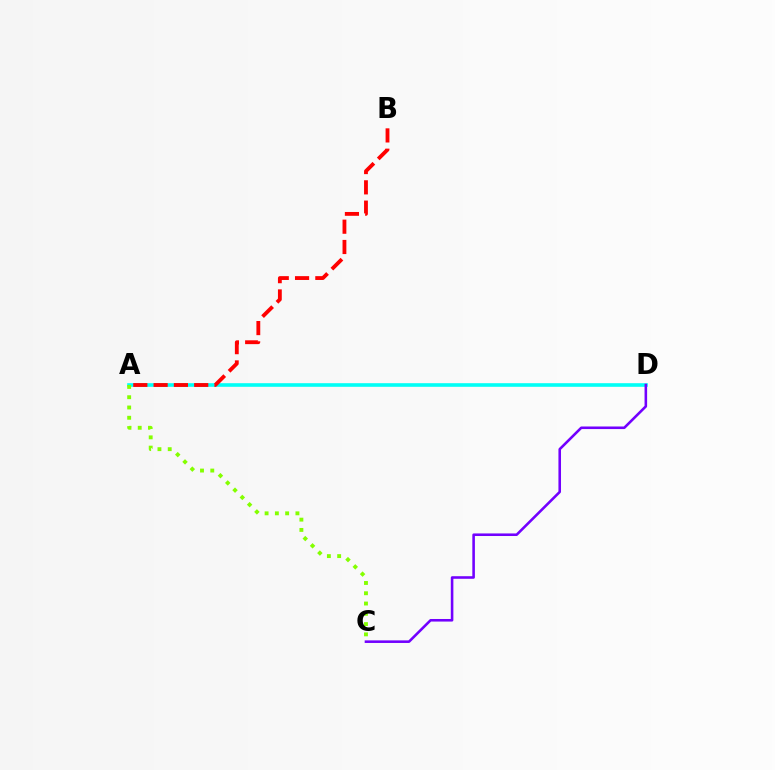{('A', 'D'): [{'color': '#00fff6', 'line_style': 'solid', 'thickness': 2.6}], ('A', 'C'): [{'color': '#84ff00', 'line_style': 'dotted', 'thickness': 2.79}], ('C', 'D'): [{'color': '#7200ff', 'line_style': 'solid', 'thickness': 1.86}], ('A', 'B'): [{'color': '#ff0000', 'line_style': 'dashed', 'thickness': 2.76}]}